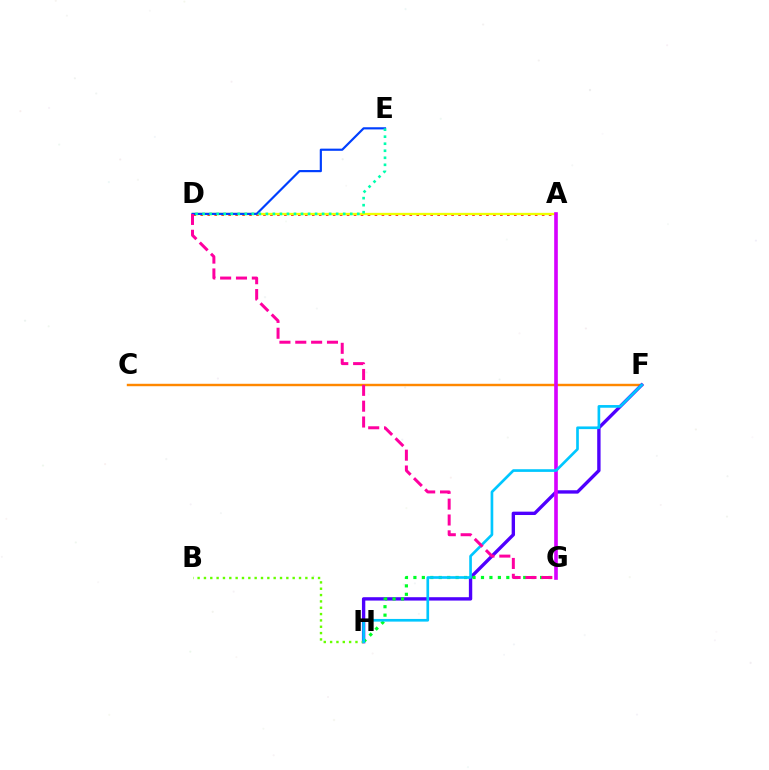{('A', 'D'): [{'color': '#ff0000', 'line_style': 'dotted', 'thickness': 1.89}, {'color': '#eeff00', 'line_style': 'solid', 'thickness': 1.66}], ('C', 'F'): [{'color': '#ff8800', 'line_style': 'solid', 'thickness': 1.75}], ('F', 'H'): [{'color': '#4f00ff', 'line_style': 'solid', 'thickness': 2.42}, {'color': '#00c7ff', 'line_style': 'solid', 'thickness': 1.92}], ('B', 'H'): [{'color': '#66ff00', 'line_style': 'dotted', 'thickness': 1.72}], ('G', 'H'): [{'color': '#00ff27', 'line_style': 'dotted', 'thickness': 2.29}], ('A', 'G'): [{'color': '#d600ff', 'line_style': 'solid', 'thickness': 2.62}], ('D', 'E'): [{'color': '#003fff', 'line_style': 'solid', 'thickness': 1.57}, {'color': '#00ffaf', 'line_style': 'dotted', 'thickness': 1.91}], ('D', 'G'): [{'color': '#ff00a0', 'line_style': 'dashed', 'thickness': 2.15}]}